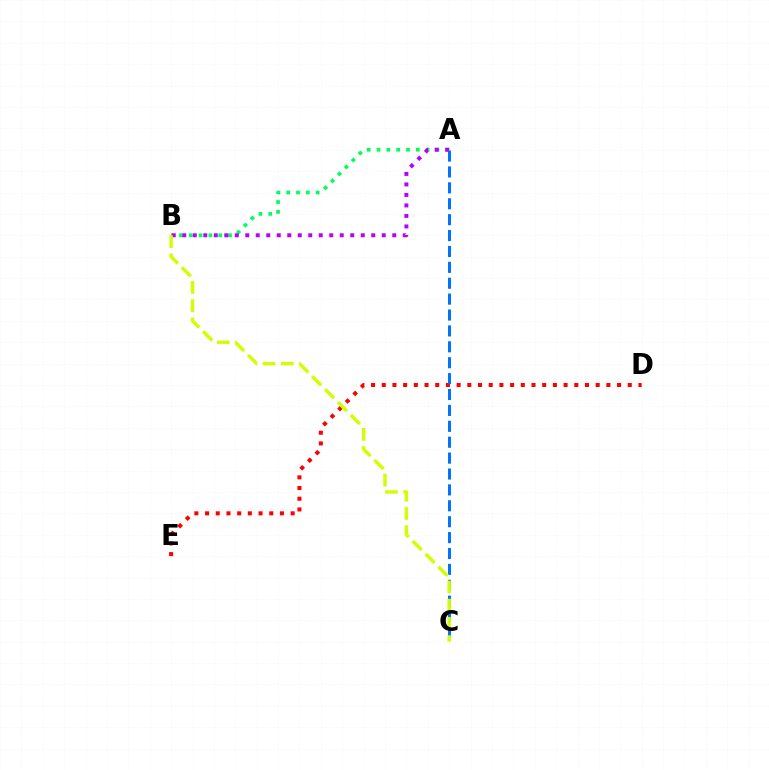{('A', 'B'): [{'color': '#00ff5c', 'line_style': 'dotted', 'thickness': 2.67}, {'color': '#b900ff', 'line_style': 'dotted', 'thickness': 2.85}], ('D', 'E'): [{'color': '#ff0000', 'line_style': 'dotted', 'thickness': 2.91}], ('A', 'C'): [{'color': '#0074ff', 'line_style': 'dashed', 'thickness': 2.16}], ('B', 'C'): [{'color': '#d1ff00', 'line_style': 'dashed', 'thickness': 2.48}]}